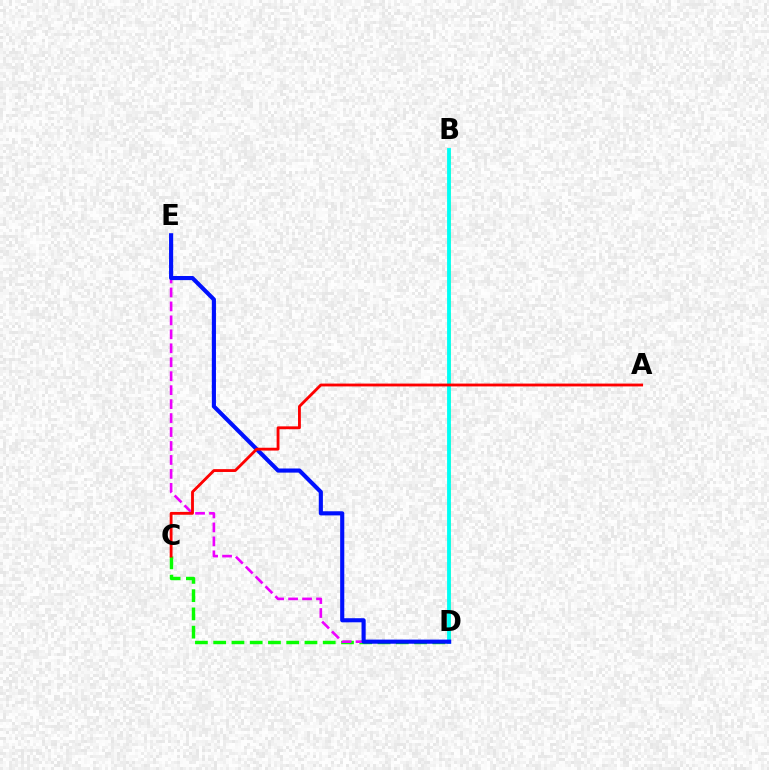{('C', 'D'): [{'color': '#08ff00', 'line_style': 'dashed', 'thickness': 2.48}], ('D', 'E'): [{'color': '#ee00ff', 'line_style': 'dashed', 'thickness': 1.9}, {'color': '#0010ff', 'line_style': 'solid', 'thickness': 2.97}], ('B', 'D'): [{'color': '#fcf500', 'line_style': 'dashed', 'thickness': 2.17}, {'color': '#00fff6', 'line_style': 'solid', 'thickness': 2.76}], ('A', 'C'): [{'color': '#ff0000', 'line_style': 'solid', 'thickness': 2.04}]}